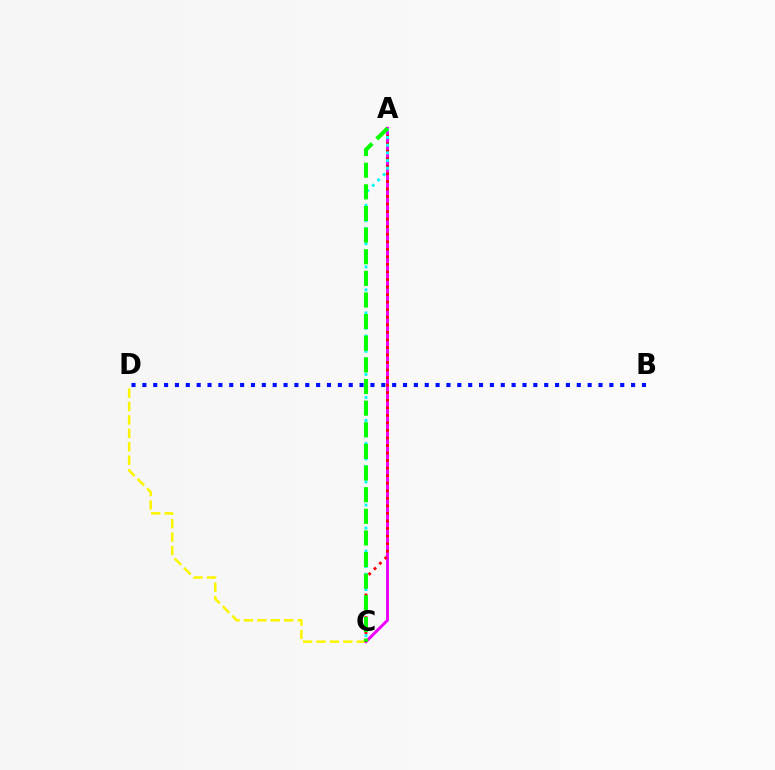{('C', 'D'): [{'color': '#fcf500', 'line_style': 'dashed', 'thickness': 1.82}], ('A', 'C'): [{'color': '#ee00ff', 'line_style': 'solid', 'thickness': 2.12}, {'color': '#ff0000', 'line_style': 'dotted', 'thickness': 2.05}, {'color': '#00fff6', 'line_style': 'dotted', 'thickness': 2.09}, {'color': '#08ff00', 'line_style': 'dashed', 'thickness': 2.94}], ('B', 'D'): [{'color': '#0010ff', 'line_style': 'dotted', 'thickness': 2.95}]}